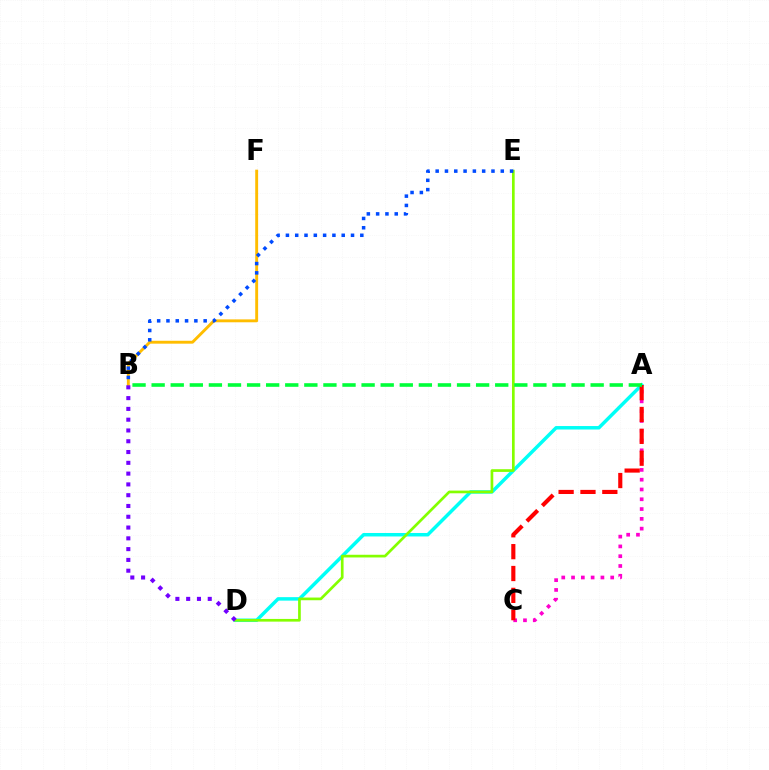{('B', 'F'): [{'color': '#ffbd00', 'line_style': 'solid', 'thickness': 2.09}], ('A', 'C'): [{'color': '#ff00cf', 'line_style': 'dotted', 'thickness': 2.66}, {'color': '#ff0000', 'line_style': 'dashed', 'thickness': 2.97}], ('A', 'D'): [{'color': '#00fff6', 'line_style': 'solid', 'thickness': 2.5}], ('D', 'E'): [{'color': '#84ff00', 'line_style': 'solid', 'thickness': 1.94}], ('B', 'E'): [{'color': '#004bff', 'line_style': 'dotted', 'thickness': 2.53}], ('A', 'B'): [{'color': '#00ff39', 'line_style': 'dashed', 'thickness': 2.59}], ('B', 'D'): [{'color': '#7200ff', 'line_style': 'dotted', 'thickness': 2.93}]}